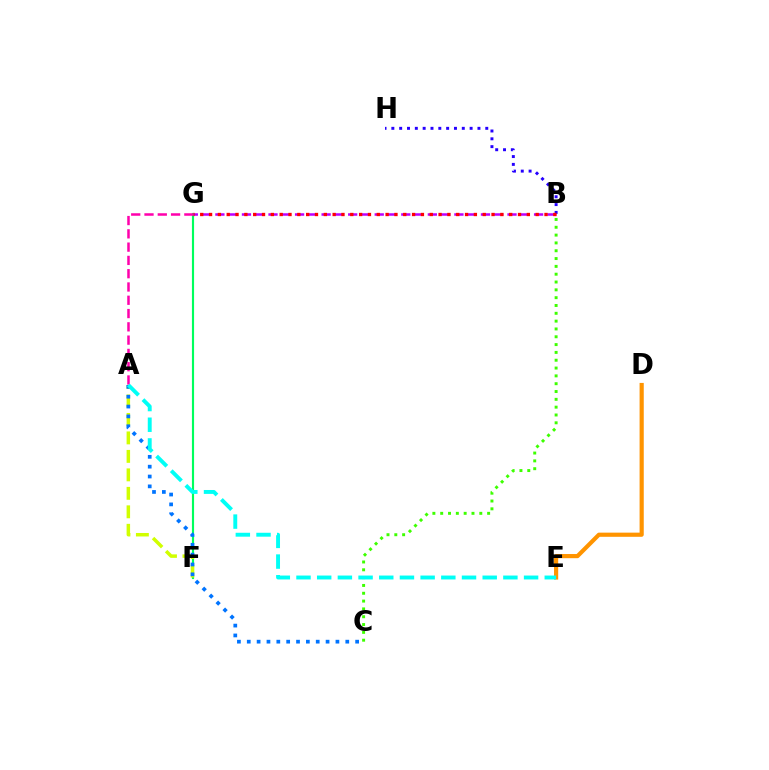{('F', 'G'): [{'color': '#00ff5c', 'line_style': 'solid', 'thickness': 1.55}], ('A', 'F'): [{'color': '#d1ff00', 'line_style': 'dashed', 'thickness': 2.51}], ('D', 'E'): [{'color': '#ff9400', 'line_style': 'solid', 'thickness': 3.0}], ('B', 'G'): [{'color': '#b900ff', 'line_style': 'dashed', 'thickness': 1.8}, {'color': '#ff0000', 'line_style': 'dotted', 'thickness': 2.4}], ('B', 'C'): [{'color': '#3dff00', 'line_style': 'dotted', 'thickness': 2.12}], ('A', 'C'): [{'color': '#0074ff', 'line_style': 'dotted', 'thickness': 2.68}], ('B', 'H'): [{'color': '#2500ff', 'line_style': 'dotted', 'thickness': 2.13}], ('A', 'G'): [{'color': '#ff00ac', 'line_style': 'dashed', 'thickness': 1.8}], ('A', 'E'): [{'color': '#00fff6', 'line_style': 'dashed', 'thickness': 2.81}]}